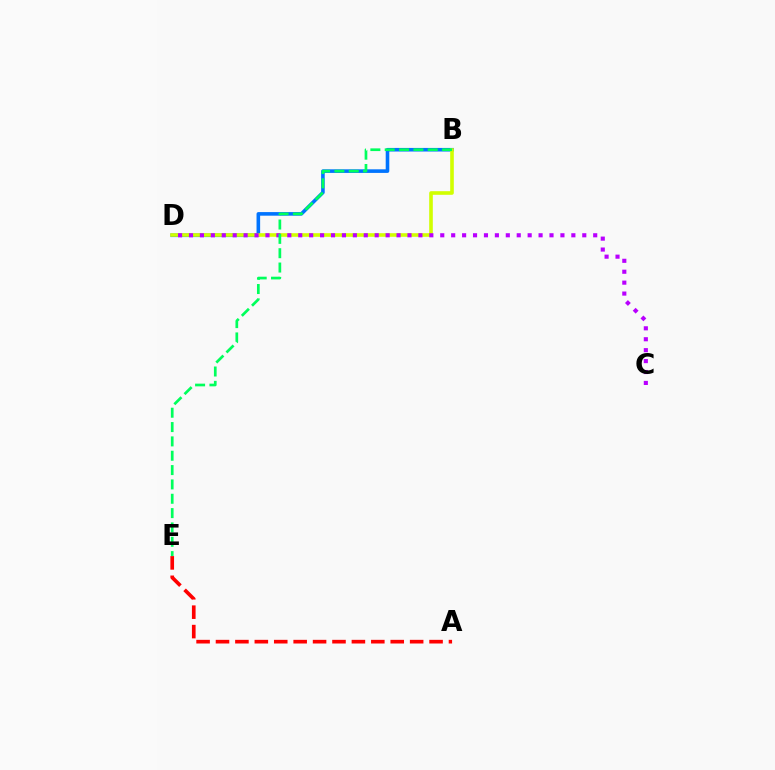{('B', 'D'): [{'color': '#0074ff', 'line_style': 'solid', 'thickness': 2.59}, {'color': '#d1ff00', 'line_style': 'solid', 'thickness': 2.6}], ('C', 'D'): [{'color': '#b900ff', 'line_style': 'dotted', 'thickness': 2.97}], ('B', 'E'): [{'color': '#00ff5c', 'line_style': 'dashed', 'thickness': 1.95}], ('A', 'E'): [{'color': '#ff0000', 'line_style': 'dashed', 'thickness': 2.64}]}